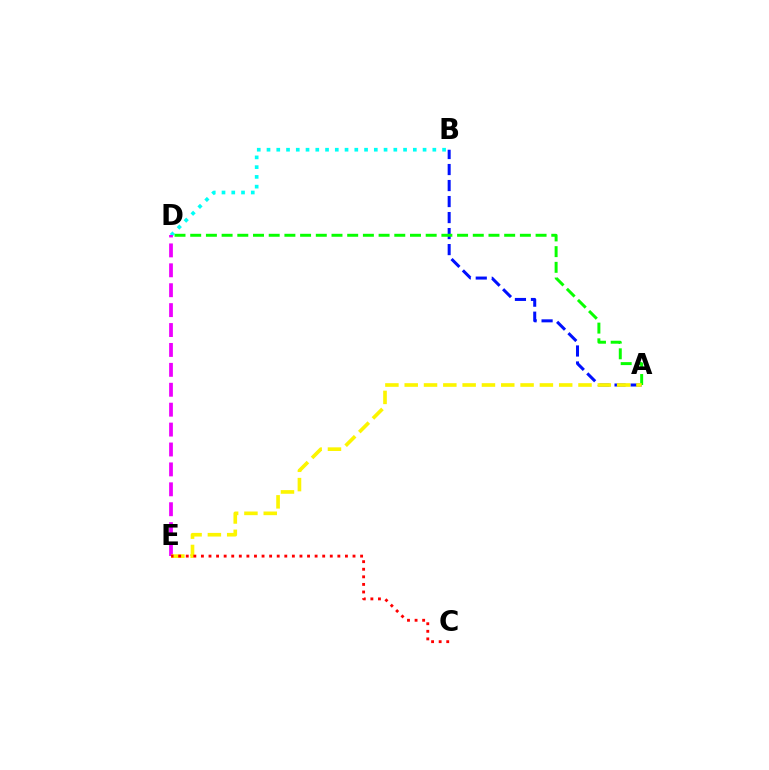{('B', 'D'): [{'color': '#00fff6', 'line_style': 'dotted', 'thickness': 2.65}], ('A', 'B'): [{'color': '#0010ff', 'line_style': 'dashed', 'thickness': 2.18}], ('D', 'E'): [{'color': '#ee00ff', 'line_style': 'dashed', 'thickness': 2.7}], ('A', 'D'): [{'color': '#08ff00', 'line_style': 'dashed', 'thickness': 2.13}], ('A', 'E'): [{'color': '#fcf500', 'line_style': 'dashed', 'thickness': 2.62}], ('C', 'E'): [{'color': '#ff0000', 'line_style': 'dotted', 'thickness': 2.06}]}